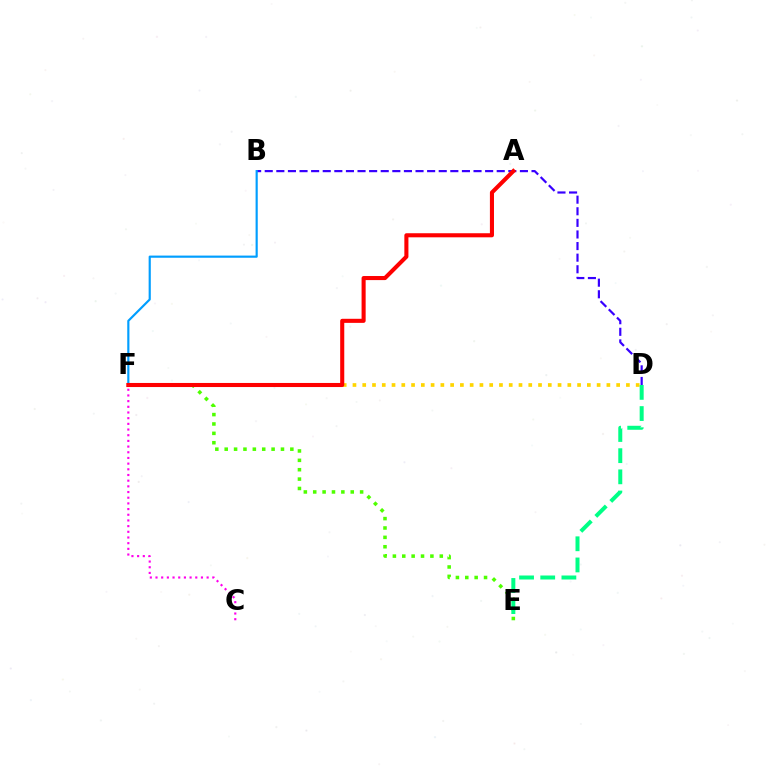{('B', 'D'): [{'color': '#3700ff', 'line_style': 'dashed', 'thickness': 1.58}], ('E', 'F'): [{'color': '#4fff00', 'line_style': 'dotted', 'thickness': 2.55}], ('D', 'F'): [{'color': '#ffd500', 'line_style': 'dotted', 'thickness': 2.65}], ('B', 'F'): [{'color': '#009eff', 'line_style': 'solid', 'thickness': 1.56}], ('D', 'E'): [{'color': '#00ff86', 'line_style': 'dashed', 'thickness': 2.88}], ('A', 'F'): [{'color': '#ff0000', 'line_style': 'solid', 'thickness': 2.94}], ('C', 'F'): [{'color': '#ff00ed', 'line_style': 'dotted', 'thickness': 1.54}]}